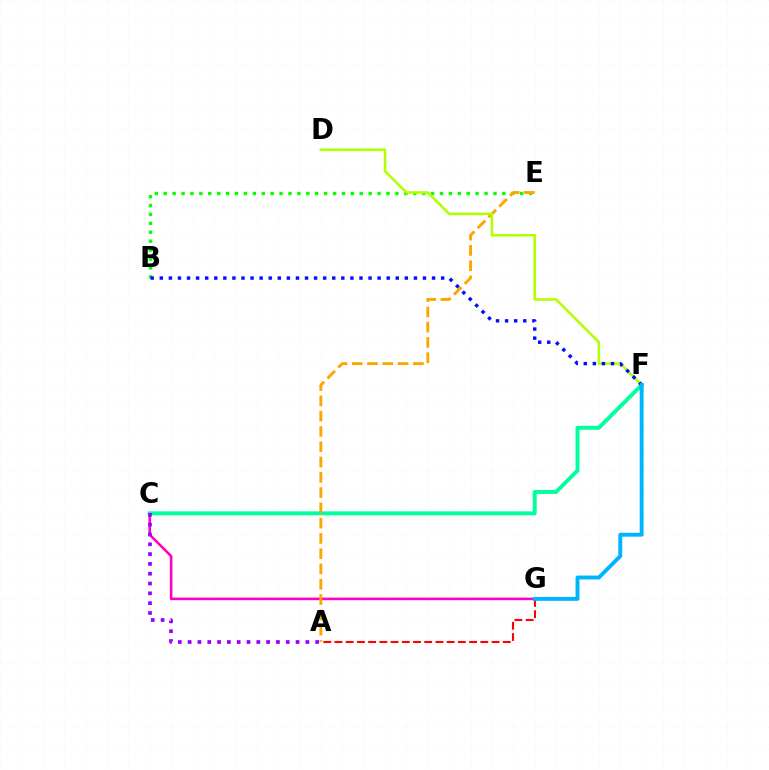{('C', 'G'): [{'color': '#ff00bd', 'line_style': 'solid', 'thickness': 1.85}], ('A', 'G'): [{'color': '#ff0000', 'line_style': 'dashed', 'thickness': 1.52}], ('C', 'F'): [{'color': '#00ff9d', 'line_style': 'solid', 'thickness': 2.83}], ('B', 'E'): [{'color': '#08ff00', 'line_style': 'dotted', 'thickness': 2.42}], ('A', 'E'): [{'color': '#ffa500', 'line_style': 'dashed', 'thickness': 2.08}], ('D', 'F'): [{'color': '#b3ff00', 'line_style': 'solid', 'thickness': 1.87}], ('B', 'F'): [{'color': '#0010ff', 'line_style': 'dotted', 'thickness': 2.47}], ('A', 'C'): [{'color': '#9b00ff', 'line_style': 'dotted', 'thickness': 2.67}], ('F', 'G'): [{'color': '#00b5ff', 'line_style': 'solid', 'thickness': 2.81}]}